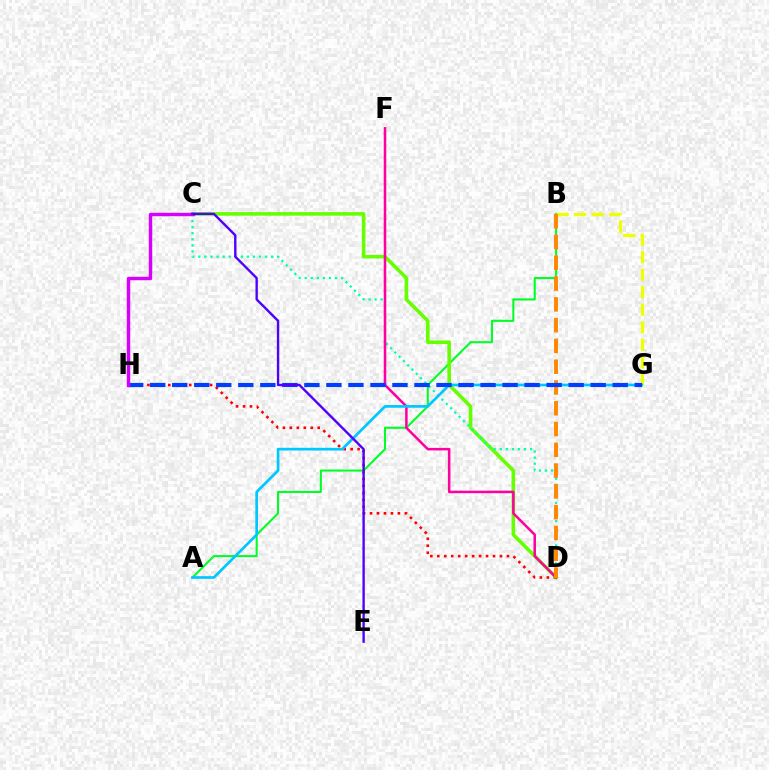{('D', 'H'): [{'color': '#ff0000', 'line_style': 'dotted', 'thickness': 1.89}], ('A', 'B'): [{'color': '#00ff27', 'line_style': 'solid', 'thickness': 1.5}], ('C', 'D'): [{'color': '#66ff00', 'line_style': 'solid', 'thickness': 2.58}, {'color': '#00ffaf', 'line_style': 'dotted', 'thickness': 1.65}], ('D', 'F'): [{'color': '#ff00a0', 'line_style': 'solid', 'thickness': 1.82}], ('B', 'G'): [{'color': '#eeff00', 'line_style': 'dashed', 'thickness': 2.38}], ('A', 'G'): [{'color': '#00c7ff', 'line_style': 'solid', 'thickness': 1.94}], ('B', 'D'): [{'color': '#ff8800', 'line_style': 'dashed', 'thickness': 2.82}], ('G', 'H'): [{'color': '#003fff', 'line_style': 'dashed', 'thickness': 2.99}], ('C', 'H'): [{'color': '#d600ff', 'line_style': 'solid', 'thickness': 2.48}], ('C', 'E'): [{'color': '#4f00ff', 'line_style': 'solid', 'thickness': 1.71}]}